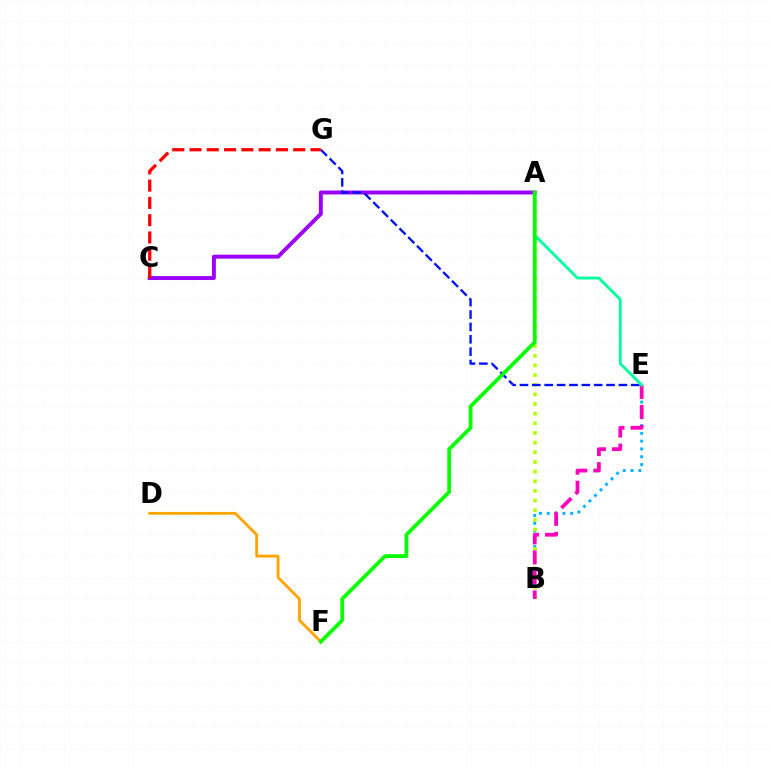{('A', 'C'): [{'color': '#9b00ff', 'line_style': 'solid', 'thickness': 2.83}], ('B', 'E'): [{'color': '#00b5ff', 'line_style': 'dotted', 'thickness': 2.12}, {'color': '#ff00bd', 'line_style': 'dashed', 'thickness': 2.72}], ('A', 'B'): [{'color': '#b3ff00', 'line_style': 'dotted', 'thickness': 2.62}], ('E', 'G'): [{'color': '#0010ff', 'line_style': 'dashed', 'thickness': 1.68}], ('C', 'G'): [{'color': '#ff0000', 'line_style': 'dashed', 'thickness': 2.35}], ('A', 'E'): [{'color': '#00ff9d', 'line_style': 'solid', 'thickness': 2.06}], ('D', 'F'): [{'color': '#ffa500', 'line_style': 'solid', 'thickness': 2.06}], ('A', 'F'): [{'color': '#08ff00', 'line_style': 'solid', 'thickness': 2.71}]}